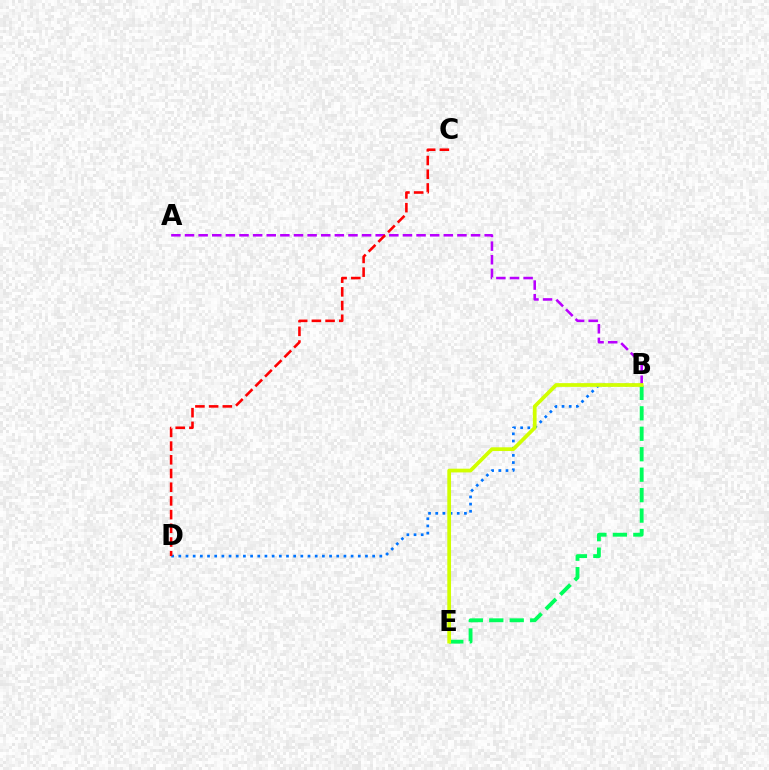{('B', 'D'): [{'color': '#0074ff', 'line_style': 'dotted', 'thickness': 1.95}], ('B', 'E'): [{'color': '#00ff5c', 'line_style': 'dashed', 'thickness': 2.78}, {'color': '#d1ff00', 'line_style': 'solid', 'thickness': 2.69}], ('A', 'B'): [{'color': '#b900ff', 'line_style': 'dashed', 'thickness': 1.85}], ('C', 'D'): [{'color': '#ff0000', 'line_style': 'dashed', 'thickness': 1.86}]}